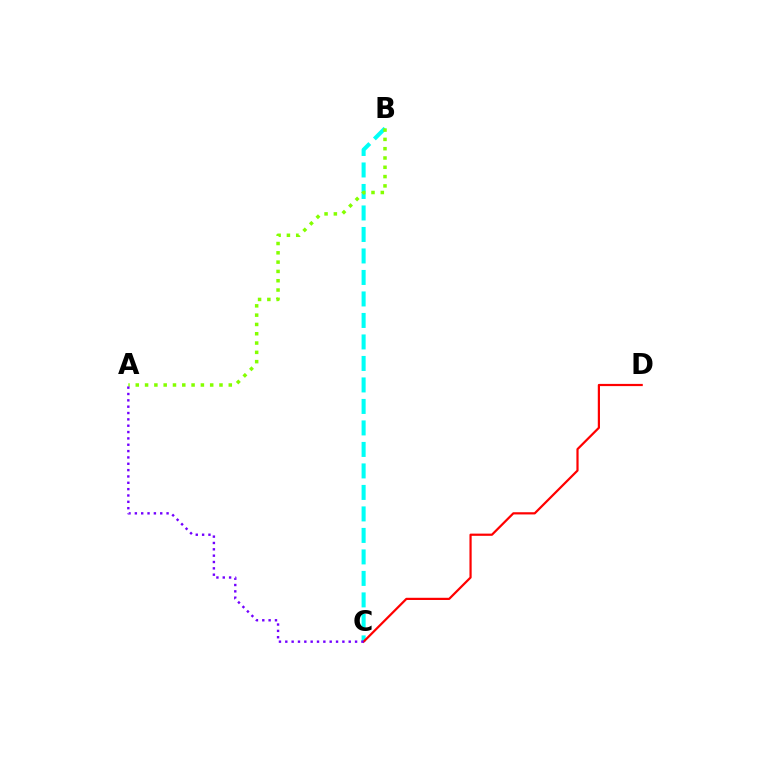{('B', 'C'): [{'color': '#00fff6', 'line_style': 'dashed', 'thickness': 2.92}], ('C', 'D'): [{'color': '#ff0000', 'line_style': 'solid', 'thickness': 1.59}], ('A', 'B'): [{'color': '#84ff00', 'line_style': 'dotted', 'thickness': 2.53}], ('A', 'C'): [{'color': '#7200ff', 'line_style': 'dotted', 'thickness': 1.72}]}